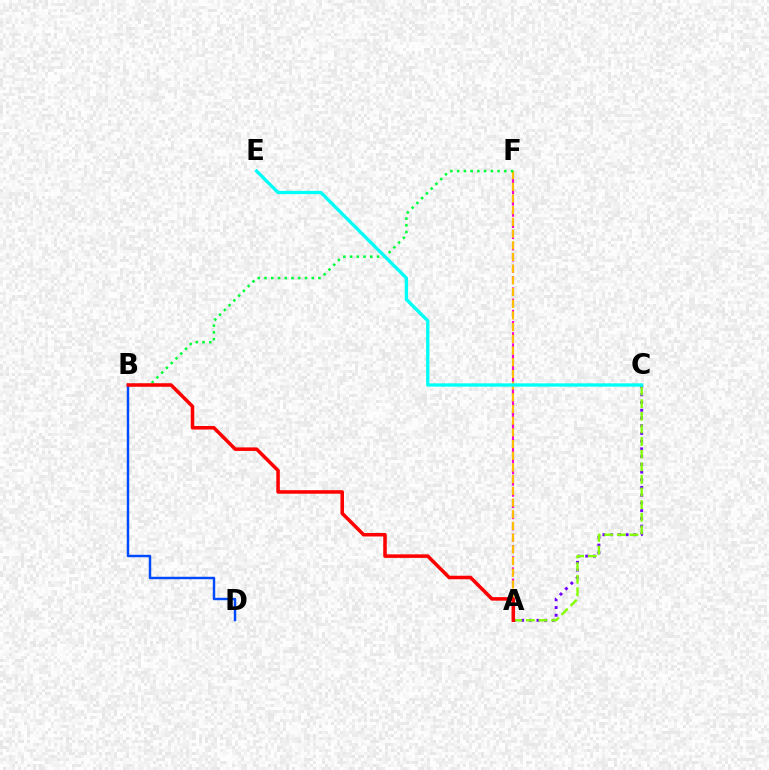{('A', 'F'): [{'color': '#ff00cf', 'line_style': 'dashed', 'thickness': 1.52}, {'color': '#ffbd00', 'line_style': 'dashed', 'thickness': 1.59}], ('A', 'C'): [{'color': '#7200ff', 'line_style': 'dotted', 'thickness': 2.1}, {'color': '#84ff00', 'line_style': 'dashed', 'thickness': 1.71}], ('B', 'F'): [{'color': '#00ff39', 'line_style': 'dotted', 'thickness': 1.83}], ('B', 'D'): [{'color': '#004bff', 'line_style': 'solid', 'thickness': 1.77}], ('A', 'B'): [{'color': '#ff0000', 'line_style': 'solid', 'thickness': 2.54}], ('C', 'E'): [{'color': '#00fff6', 'line_style': 'solid', 'thickness': 2.38}]}